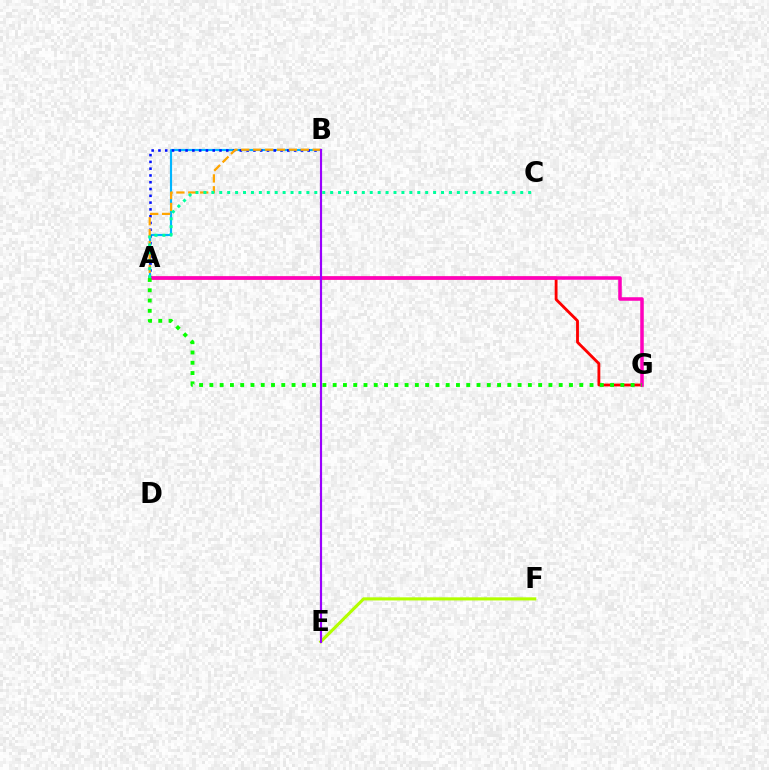{('A', 'B'): [{'color': '#00b5ff', 'line_style': 'solid', 'thickness': 1.56}, {'color': '#0010ff', 'line_style': 'dotted', 'thickness': 1.84}, {'color': '#ffa500', 'line_style': 'dashed', 'thickness': 1.62}], ('A', 'G'): [{'color': '#ff0000', 'line_style': 'solid', 'thickness': 2.04}, {'color': '#ff00bd', 'line_style': 'solid', 'thickness': 2.54}, {'color': '#08ff00', 'line_style': 'dotted', 'thickness': 2.79}], ('E', 'F'): [{'color': '#b3ff00', 'line_style': 'solid', 'thickness': 2.23}], ('B', 'E'): [{'color': '#9b00ff', 'line_style': 'solid', 'thickness': 1.56}], ('A', 'C'): [{'color': '#00ff9d', 'line_style': 'dotted', 'thickness': 2.15}]}